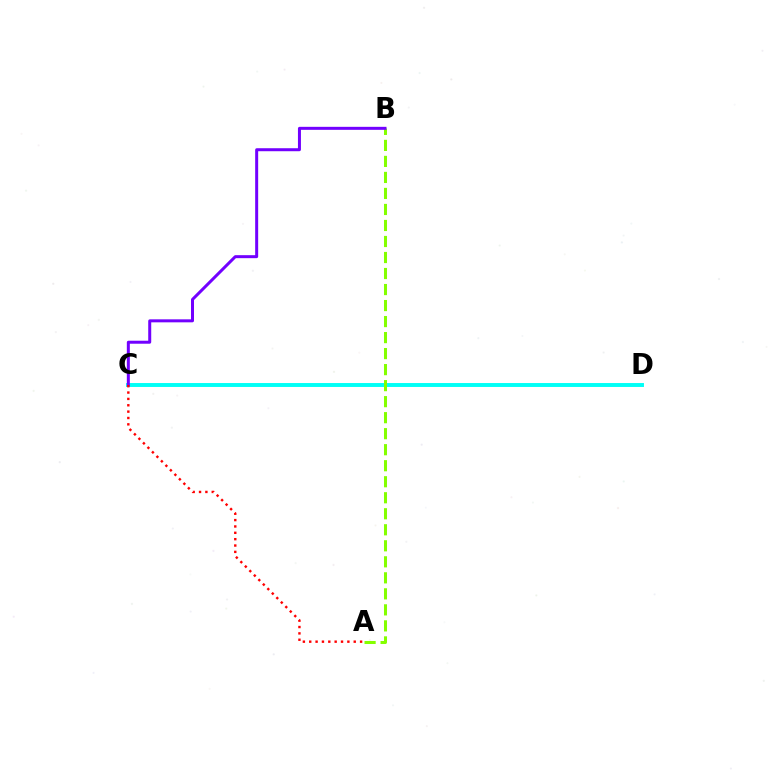{('C', 'D'): [{'color': '#00fff6', 'line_style': 'solid', 'thickness': 2.82}], ('A', 'B'): [{'color': '#84ff00', 'line_style': 'dashed', 'thickness': 2.18}], ('B', 'C'): [{'color': '#7200ff', 'line_style': 'solid', 'thickness': 2.16}], ('A', 'C'): [{'color': '#ff0000', 'line_style': 'dotted', 'thickness': 1.73}]}